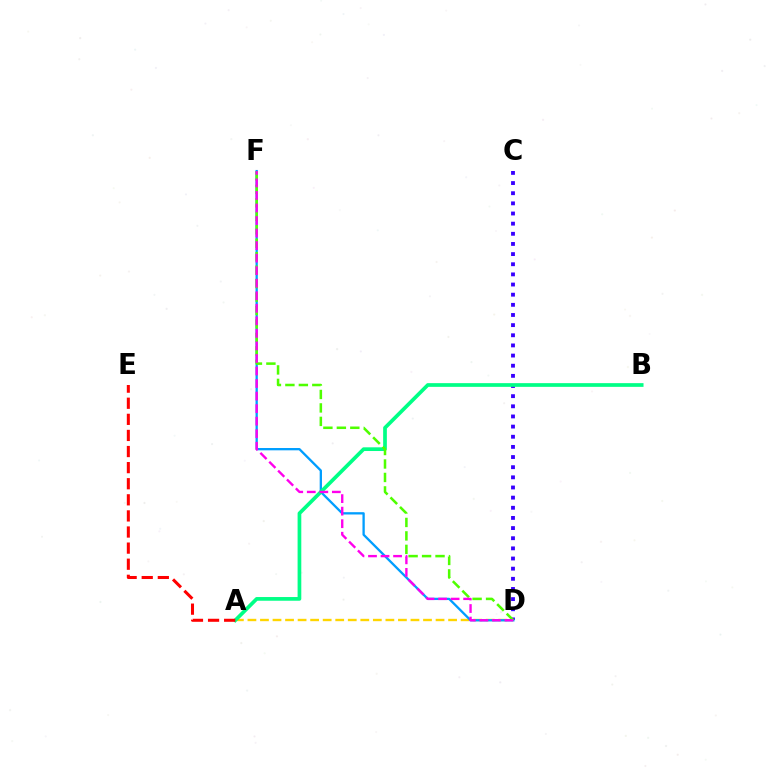{('A', 'D'): [{'color': '#ffd500', 'line_style': 'dashed', 'thickness': 1.7}], ('C', 'D'): [{'color': '#3700ff', 'line_style': 'dotted', 'thickness': 2.76}], ('D', 'F'): [{'color': '#009eff', 'line_style': 'solid', 'thickness': 1.66}, {'color': '#4fff00', 'line_style': 'dashed', 'thickness': 1.83}, {'color': '#ff00ed', 'line_style': 'dashed', 'thickness': 1.7}], ('A', 'B'): [{'color': '#00ff86', 'line_style': 'solid', 'thickness': 2.66}], ('A', 'E'): [{'color': '#ff0000', 'line_style': 'dashed', 'thickness': 2.19}]}